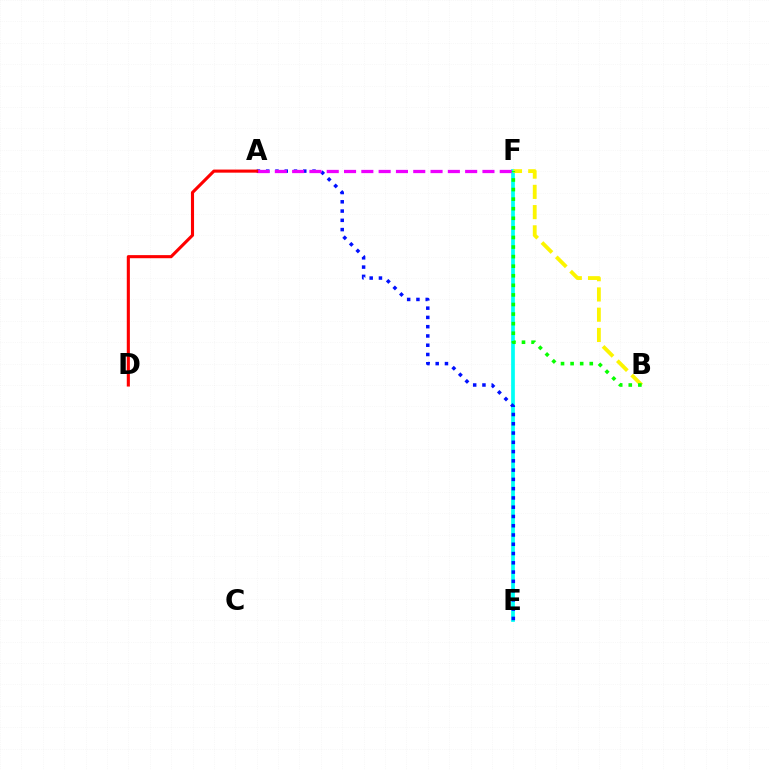{('E', 'F'): [{'color': '#00fff6', 'line_style': 'solid', 'thickness': 2.68}], ('A', 'E'): [{'color': '#0010ff', 'line_style': 'dotted', 'thickness': 2.52}], ('B', 'F'): [{'color': '#fcf500', 'line_style': 'dashed', 'thickness': 2.75}, {'color': '#08ff00', 'line_style': 'dotted', 'thickness': 2.6}], ('A', 'F'): [{'color': '#ee00ff', 'line_style': 'dashed', 'thickness': 2.35}], ('A', 'D'): [{'color': '#ff0000', 'line_style': 'solid', 'thickness': 2.23}]}